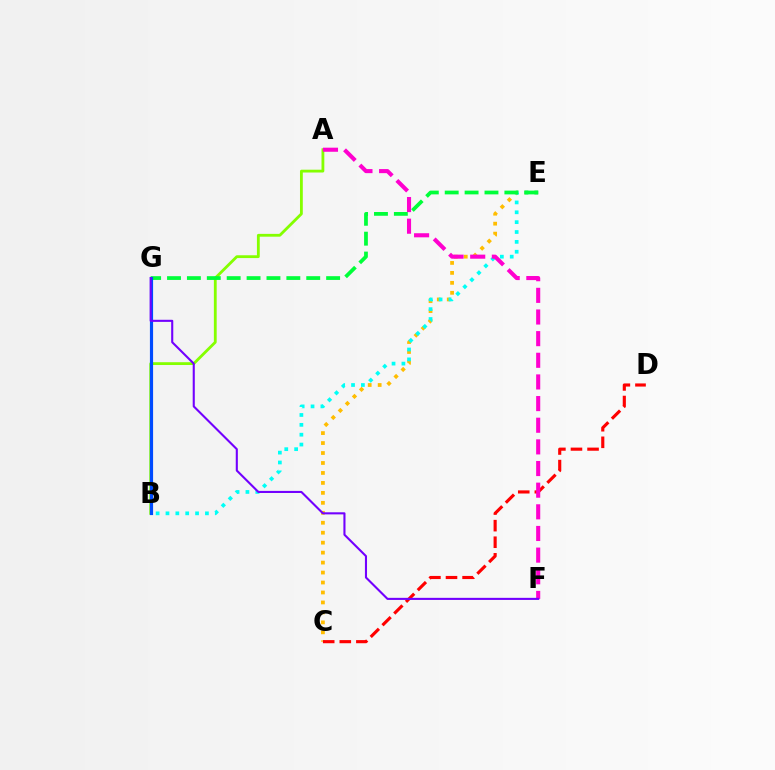{('C', 'E'): [{'color': '#ffbd00', 'line_style': 'dotted', 'thickness': 2.71}], ('C', 'D'): [{'color': '#ff0000', 'line_style': 'dashed', 'thickness': 2.25}], ('B', 'E'): [{'color': '#00fff6', 'line_style': 'dotted', 'thickness': 2.68}], ('A', 'B'): [{'color': '#84ff00', 'line_style': 'solid', 'thickness': 2.02}], ('E', 'G'): [{'color': '#00ff39', 'line_style': 'dashed', 'thickness': 2.7}], ('A', 'F'): [{'color': '#ff00cf', 'line_style': 'dashed', 'thickness': 2.94}], ('B', 'G'): [{'color': '#004bff', 'line_style': 'solid', 'thickness': 2.28}], ('F', 'G'): [{'color': '#7200ff', 'line_style': 'solid', 'thickness': 1.51}]}